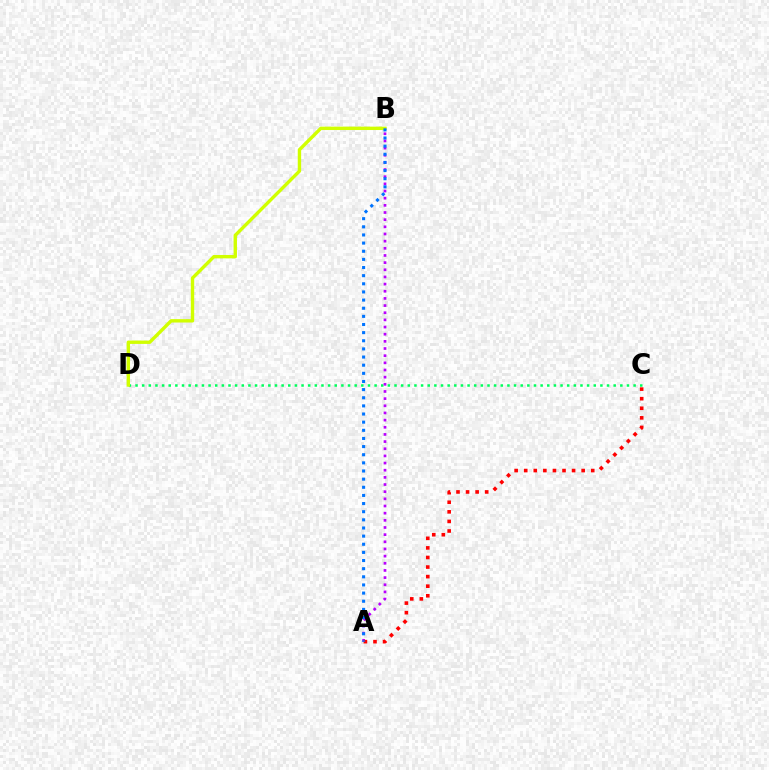{('C', 'D'): [{'color': '#00ff5c', 'line_style': 'dotted', 'thickness': 1.8}], ('B', 'D'): [{'color': '#d1ff00', 'line_style': 'solid', 'thickness': 2.43}], ('A', 'B'): [{'color': '#b900ff', 'line_style': 'dotted', 'thickness': 1.94}, {'color': '#0074ff', 'line_style': 'dotted', 'thickness': 2.21}], ('A', 'C'): [{'color': '#ff0000', 'line_style': 'dotted', 'thickness': 2.6}]}